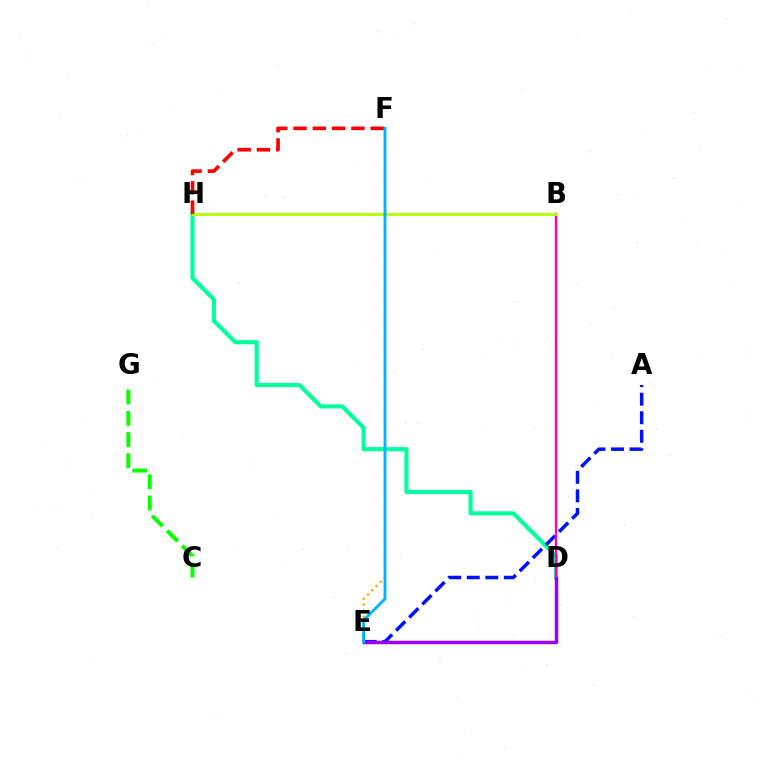{('C', 'G'): [{'color': '#08ff00', 'line_style': 'dashed', 'thickness': 2.88}], ('D', 'H'): [{'color': '#00ff9d', 'line_style': 'solid', 'thickness': 2.97}], ('E', 'F'): [{'color': '#ffa500', 'line_style': 'dotted', 'thickness': 1.63}, {'color': '#00b5ff', 'line_style': 'solid', 'thickness': 2.07}], ('A', 'E'): [{'color': '#0010ff', 'line_style': 'dashed', 'thickness': 2.52}], ('B', 'D'): [{'color': '#ff00bd', 'line_style': 'solid', 'thickness': 1.74}], ('B', 'H'): [{'color': '#b3ff00', 'line_style': 'solid', 'thickness': 2.05}], ('F', 'H'): [{'color': '#ff0000', 'line_style': 'dashed', 'thickness': 2.62}], ('D', 'E'): [{'color': '#9b00ff', 'line_style': 'solid', 'thickness': 2.51}]}